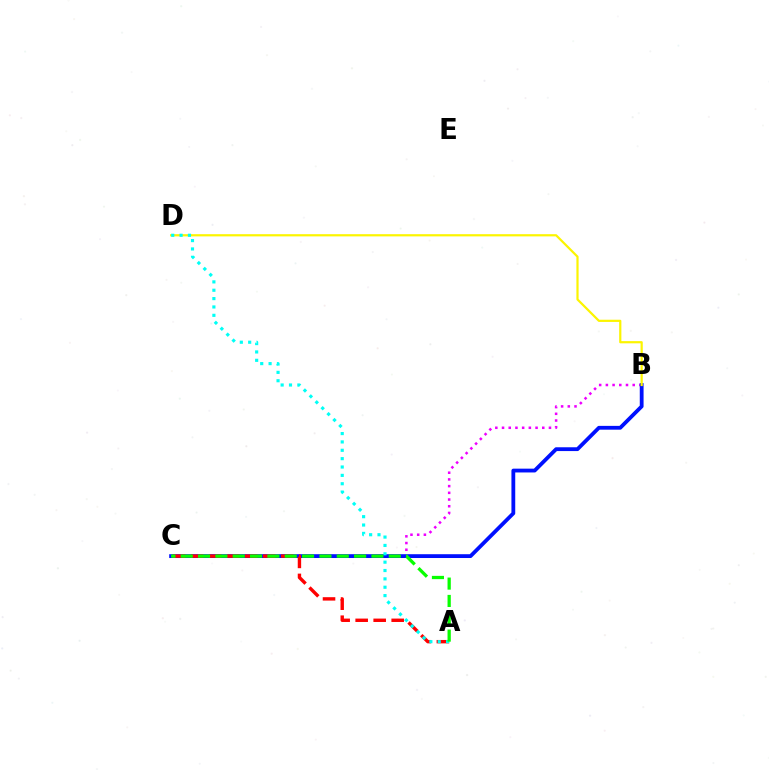{('B', 'C'): [{'color': '#ee00ff', 'line_style': 'dotted', 'thickness': 1.82}, {'color': '#0010ff', 'line_style': 'solid', 'thickness': 2.74}], ('A', 'C'): [{'color': '#ff0000', 'line_style': 'dashed', 'thickness': 2.45}, {'color': '#08ff00', 'line_style': 'dashed', 'thickness': 2.36}], ('B', 'D'): [{'color': '#fcf500', 'line_style': 'solid', 'thickness': 1.59}], ('A', 'D'): [{'color': '#00fff6', 'line_style': 'dotted', 'thickness': 2.27}]}